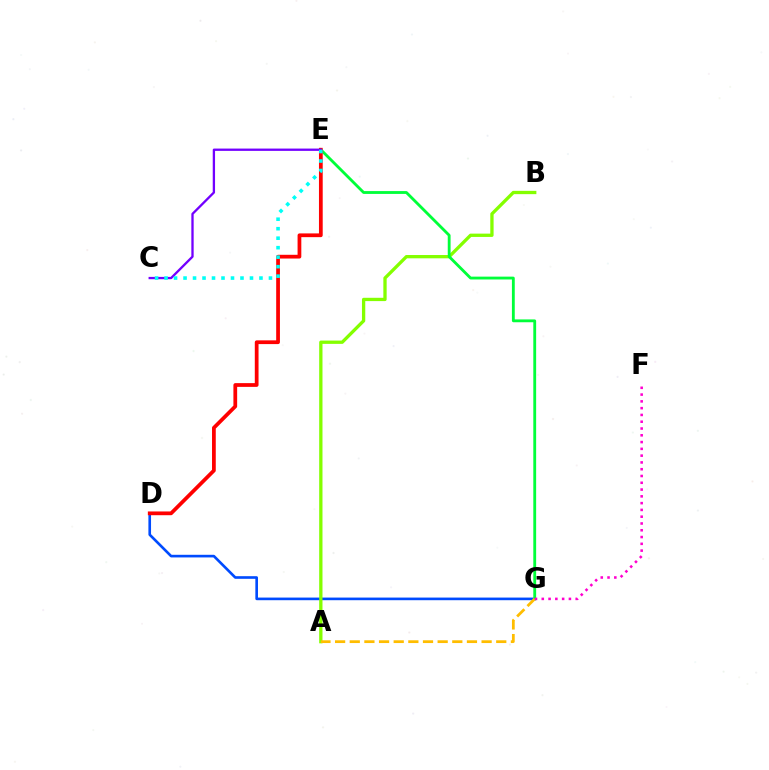{('D', 'G'): [{'color': '#004bff', 'line_style': 'solid', 'thickness': 1.9}], ('A', 'B'): [{'color': '#84ff00', 'line_style': 'solid', 'thickness': 2.38}], ('E', 'G'): [{'color': '#00ff39', 'line_style': 'solid', 'thickness': 2.04}], ('A', 'G'): [{'color': '#ffbd00', 'line_style': 'dashed', 'thickness': 1.99}], ('D', 'E'): [{'color': '#ff0000', 'line_style': 'solid', 'thickness': 2.7}], ('C', 'E'): [{'color': '#7200ff', 'line_style': 'solid', 'thickness': 1.66}, {'color': '#00fff6', 'line_style': 'dotted', 'thickness': 2.58}], ('F', 'G'): [{'color': '#ff00cf', 'line_style': 'dotted', 'thickness': 1.84}]}